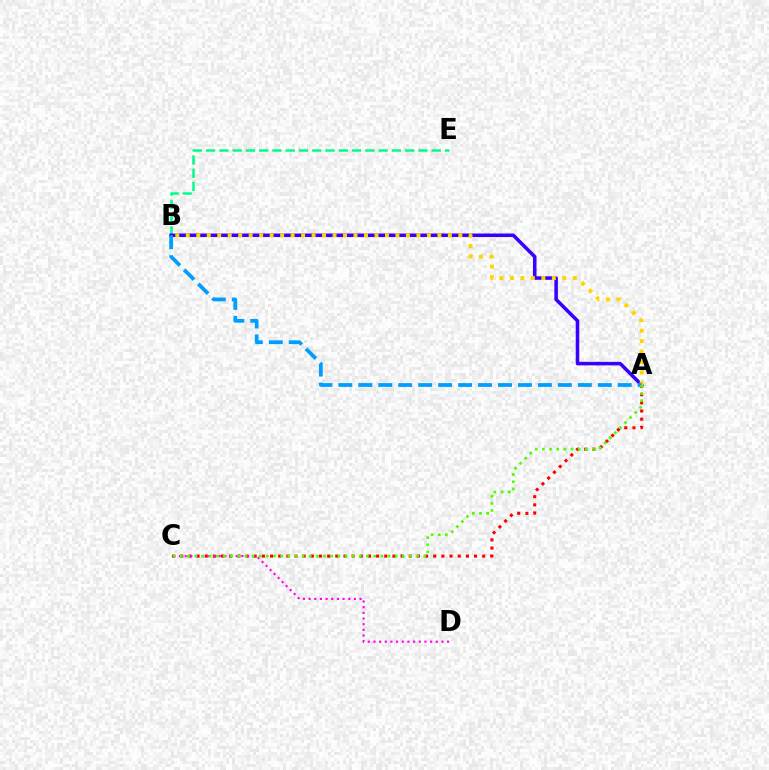{('B', 'E'): [{'color': '#00ff86', 'line_style': 'dashed', 'thickness': 1.8}], ('A', 'B'): [{'color': '#3700ff', 'line_style': 'solid', 'thickness': 2.54}, {'color': '#ffd500', 'line_style': 'dotted', 'thickness': 2.85}, {'color': '#009eff', 'line_style': 'dashed', 'thickness': 2.71}], ('A', 'C'): [{'color': '#ff0000', 'line_style': 'dotted', 'thickness': 2.22}, {'color': '#4fff00', 'line_style': 'dotted', 'thickness': 1.95}], ('C', 'D'): [{'color': '#ff00ed', 'line_style': 'dotted', 'thickness': 1.54}]}